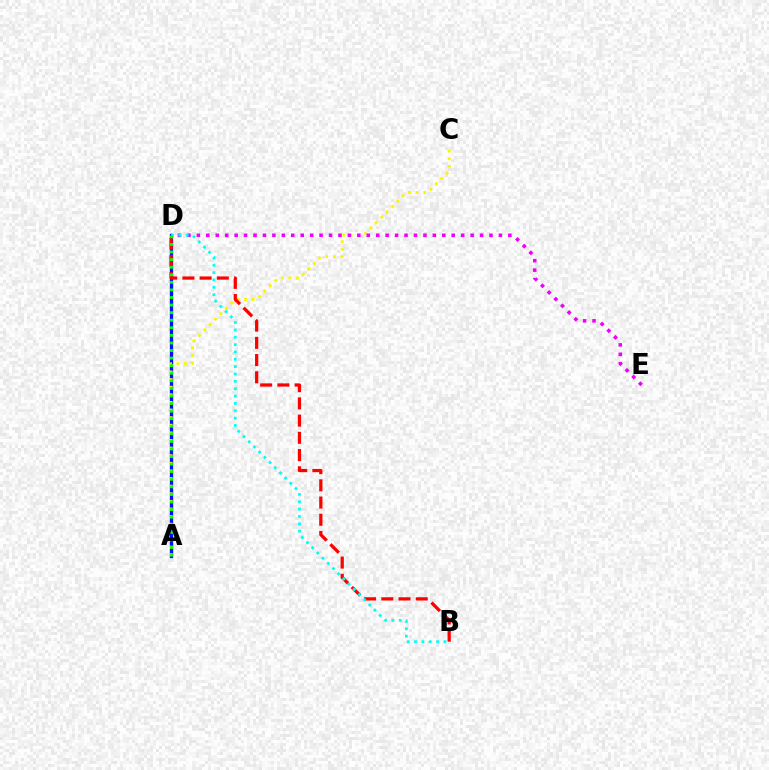{('A', 'D'): [{'color': '#0010ff', 'line_style': 'solid', 'thickness': 2.4}, {'color': '#08ff00', 'line_style': 'dotted', 'thickness': 2.06}], ('A', 'C'): [{'color': '#fcf500', 'line_style': 'dotted', 'thickness': 2.07}], ('B', 'D'): [{'color': '#ff0000', 'line_style': 'dashed', 'thickness': 2.34}, {'color': '#00fff6', 'line_style': 'dotted', 'thickness': 2.0}], ('D', 'E'): [{'color': '#ee00ff', 'line_style': 'dotted', 'thickness': 2.56}]}